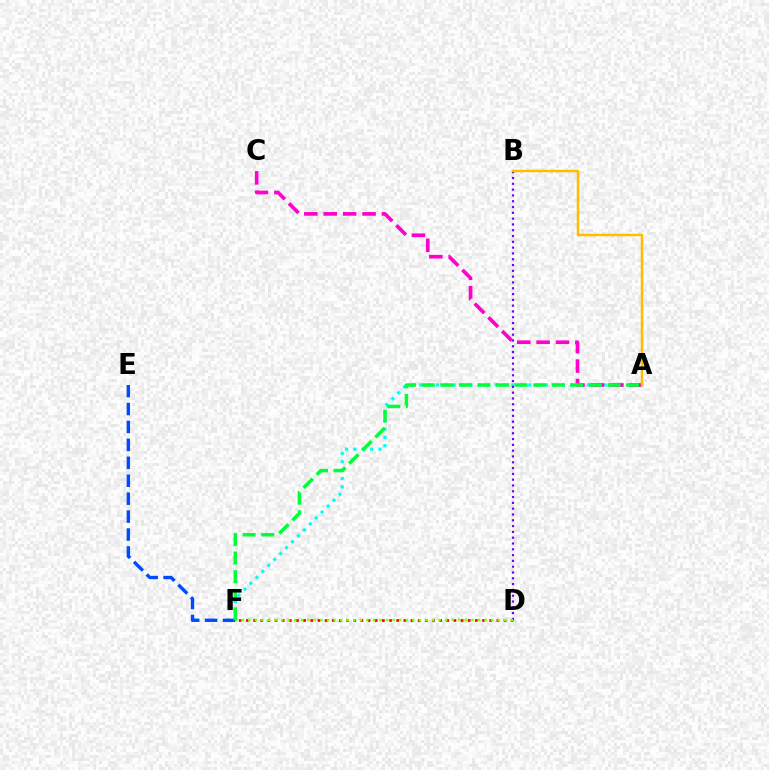{('A', 'F'): [{'color': '#00fff6', 'line_style': 'dotted', 'thickness': 2.28}, {'color': '#00ff39', 'line_style': 'dashed', 'thickness': 2.52}], ('B', 'D'): [{'color': '#7200ff', 'line_style': 'dotted', 'thickness': 1.58}], ('A', 'C'): [{'color': '#ff00cf', 'line_style': 'dashed', 'thickness': 2.64}], ('D', 'F'): [{'color': '#ff0000', 'line_style': 'dotted', 'thickness': 1.94}, {'color': '#84ff00', 'line_style': 'dotted', 'thickness': 1.78}], ('A', 'B'): [{'color': '#ffbd00', 'line_style': 'solid', 'thickness': 1.8}], ('E', 'F'): [{'color': '#004bff', 'line_style': 'dashed', 'thickness': 2.44}]}